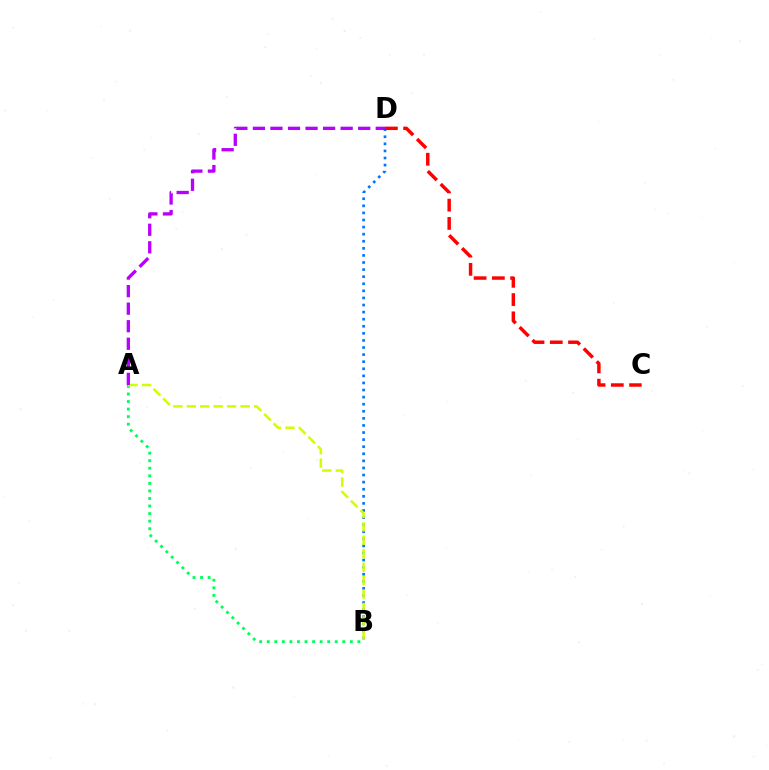{('A', 'B'): [{'color': '#00ff5c', 'line_style': 'dotted', 'thickness': 2.05}, {'color': '#d1ff00', 'line_style': 'dashed', 'thickness': 1.82}], ('B', 'D'): [{'color': '#0074ff', 'line_style': 'dotted', 'thickness': 1.92}], ('A', 'D'): [{'color': '#b900ff', 'line_style': 'dashed', 'thickness': 2.38}], ('C', 'D'): [{'color': '#ff0000', 'line_style': 'dashed', 'thickness': 2.48}]}